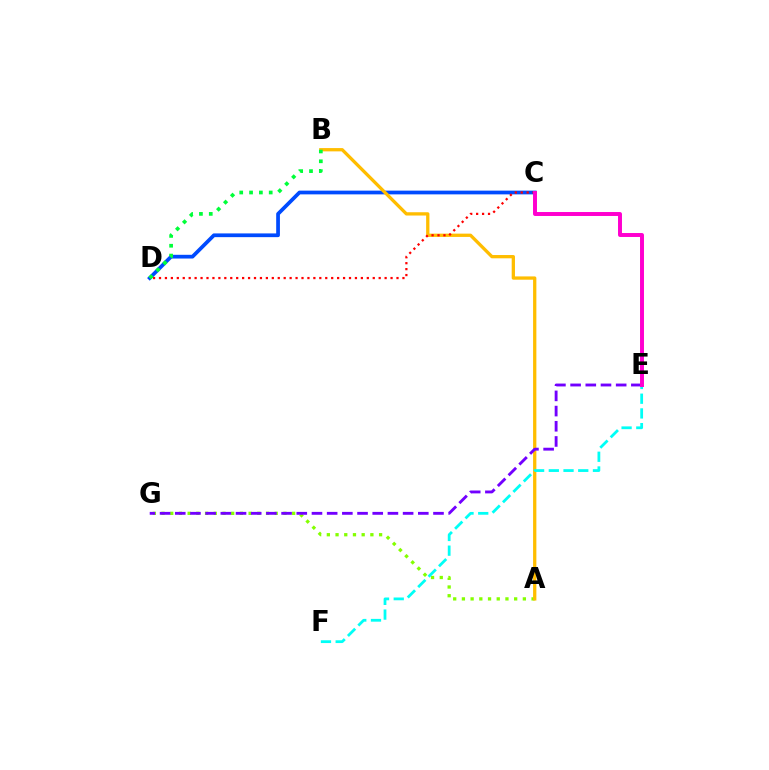{('C', 'D'): [{'color': '#004bff', 'line_style': 'solid', 'thickness': 2.69}, {'color': '#ff0000', 'line_style': 'dotted', 'thickness': 1.61}], ('A', 'G'): [{'color': '#84ff00', 'line_style': 'dotted', 'thickness': 2.37}], ('A', 'B'): [{'color': '#ffbd00', 'line_style': 'solid', 'thickness': 2.37}], ('E', 'F'): [{'color': '#00fff6', 'line_style': 'dashed', 'thickness': 2.0}], ('E', 'G'): [{'color': '#7200ff', 'line_style': 'dashed', 'thickness': 2.06}], ('B', 'D'): [{'color': '#00ff39', 'line_style': 'dotted', 'thickness': 2.67}], ('C', 'E'): [{'color': '#ff00cf', 'line_style': 'solid', 'thickness': 2.84}]}